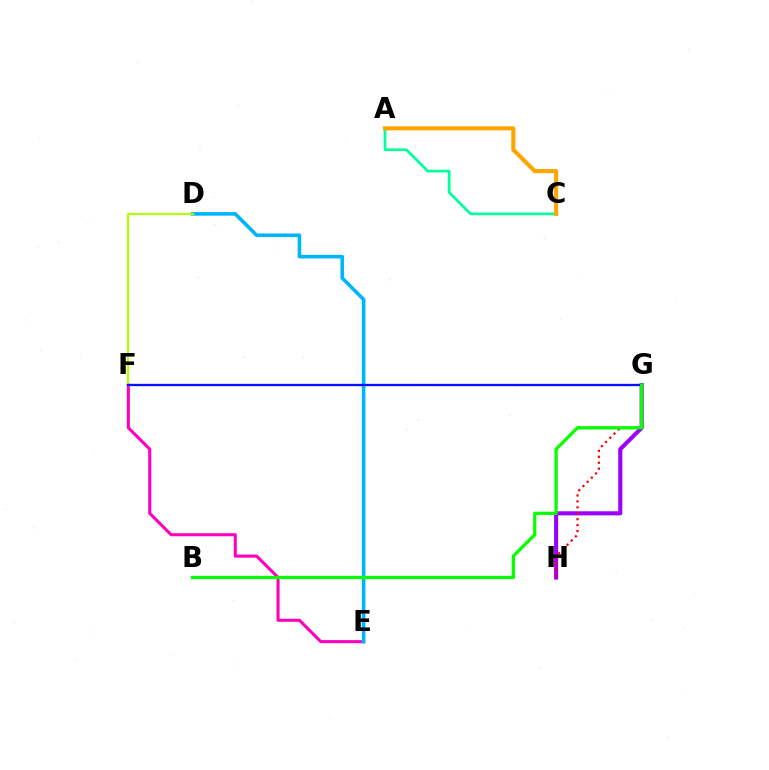{('E', 'F'): [{'color': '#ff00bd', 'line_style': 'solid', 'thickness': 2.21}], ('A', 'C'): [{'color': '#00ff9d', 'line_style': 'solid', 'thickness': 1.94}, {'color': '#ffa500', 'line_style': 'solid', 'thickness': 2.95}], ('G', 'H'): [{'color': '#9b00ff', 'line_style': 'solid', 'thickness': 2.94}, {'color': '#ff0000', 'line_style': 'dotted', 'thickness': 1.61}], ('D', 'E'): [{'color': '#00b5ff', 'line_style': 'solid', 'thickness': 2.6}], ('D', 'F'): [{'color': '#b3ff00', 'line_style': 'solid', 'thickness': 1.54}], ('F', 'G'): [{'color': '#0010ff', 'line_style': 'solid', 'thickness': 1.66}], ('B', 'G'): [{'color': '#08ff00', 'line_style': 'solid', 'thickness': 2.37}]}